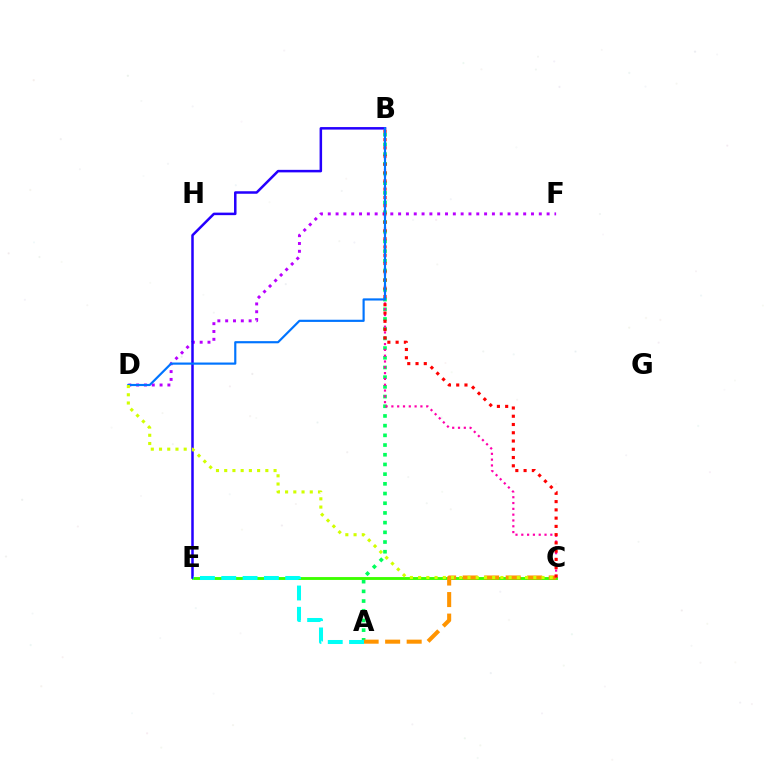{('A', 'B'): [{'color': '#00ff5c', 'line_style': 'dotted', 'thickness': 2.63}], ('D', 'F'): [{'color': '#b900ff', 'line_style': 'dotted', 'thickness': 2.12}], ('C', 'E'): [{'color': '#3dff00', 'line_style': 'solid', 'thickness': 2.07}], ('B', 'C'): [{'color': '#ff00ac', 'line_style': 'dotted', 'thickness': 1.58}, {'color': '#ff0000', 'line_style': 'dotted', 'thickness': 2.24}], ('A', 'C'): [{'color': '#ff9400', 'line_style': 'dashed', 'thickness': 2.92}], ('B', 'E'): [{'color': '#2500ff', 'line_style': 'solid', 'thickness': 1.81}], ('B', 'D'): [{'color': '#0074ff', 'line_style': 'solid', 'thickness': 1.56}], ('A', 'E'): [{'color': '#00fff6', 'line_style': 'dashed', 'thickness': 2.9}], ('C', 'D'): [{'color': '#d1ff00', 'line_style': 'dotted', 'thickness': 2.24}]}